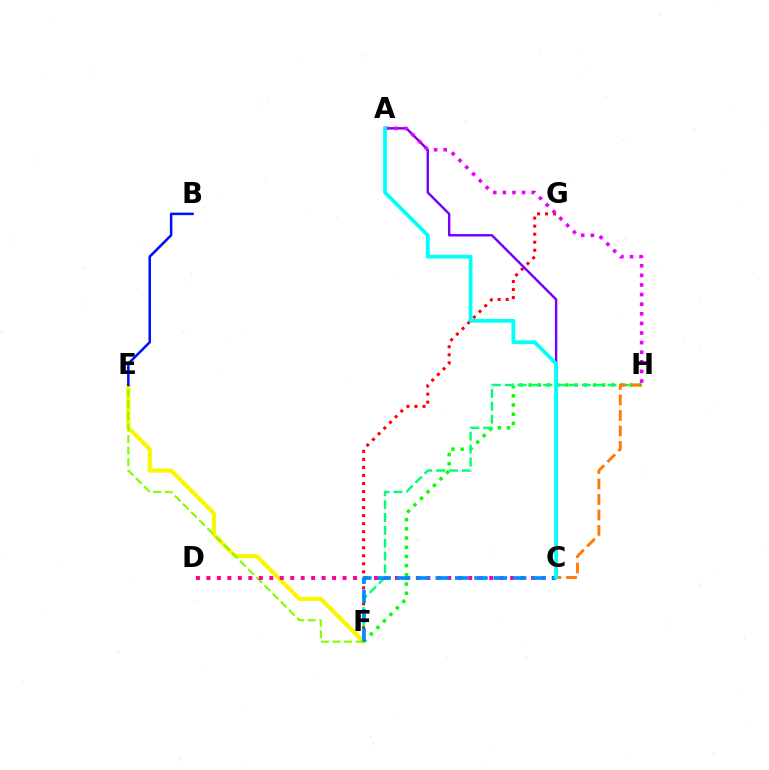{('F', 'H'): [{'color': '#08ff00', 'line_style': 'dotted', 'thickness': 2.5}, {'color': '#00ff74', 'line_style': 'dashed', 'thickness': 1.75}], ('E', 'F'): [{'color': '#fcf500', 'line_style': 'solid', 'thickness': 2.97}, {'color': '#84ff00', 'line_style': 'dashed', 'thickness': 1.57}], ('F', 'G'): [{'color': '#ff0000', 'line_style': 'dotted', 'thickness': 2.18}], ('A', 'C'): [{'color': '#7200ff', 'line_style': 'solid', 'thickness': 1.74}, {'color': '#00fff6', 'line_style': 'solid', 'thickness': 2.71}], ('A', 'H'): [{'color': '#ee00ff', 'line_style': 'dotted', 'thickness': 2.61}], ('C', 'D'): [{'color': '#ff0094', 'line_style': 'dotted', 'thickness': 2.85}], ('C', 'F'): [{'color': '#008cff', 'line_style': 'dashed', 'thickness': 2.63}], ('B', 'E'): [{'color': '#0010ff', 'line_style': 'solid', 'thickness': 1.82}], ('C', 'H'): [{'color': '#ff7c00', 'line_style': 'dashed', 'thickness': 2.1}]}